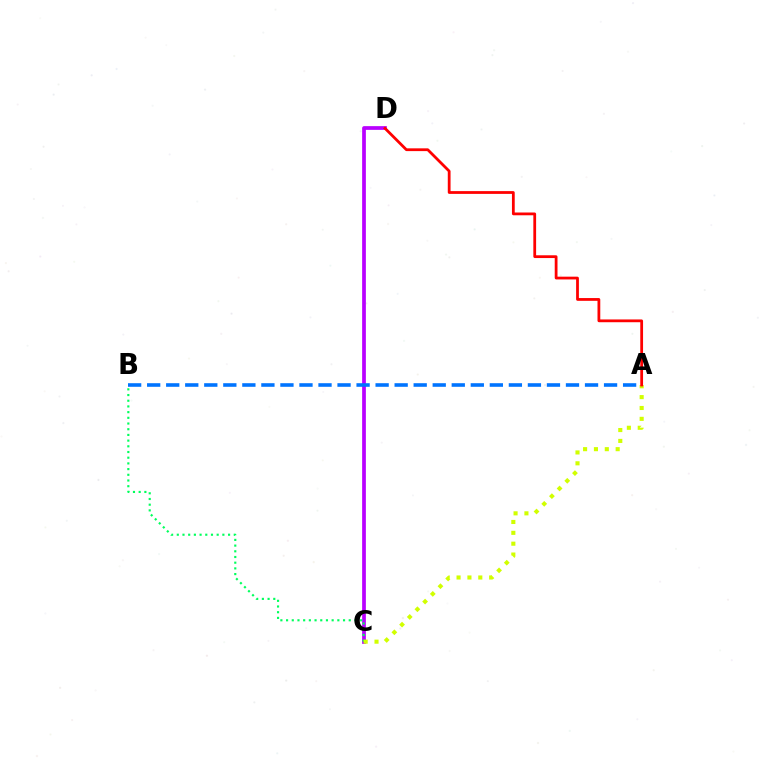{('C', 'D'): [{'color': '#b900ff', 'line_style': 'solid', 'thickness': 2.69}], ('A', 'B'): [{'color': '#0074ff', 'line_style': 'dashed', 'thickness': 2.59}], ('B', 'C'): [{'color': '#00ff5c', 'line_style': 'dotted', 'thickness': 1.55}], ('A', 'C'): [{'color': '#d1ff00', 'line_style': 'dotted', 'thickness': 2.95}], ('A', 'D'): [{'color': '#ff0000', 'line_style': 'solid', 'thickness': 2.0}]}